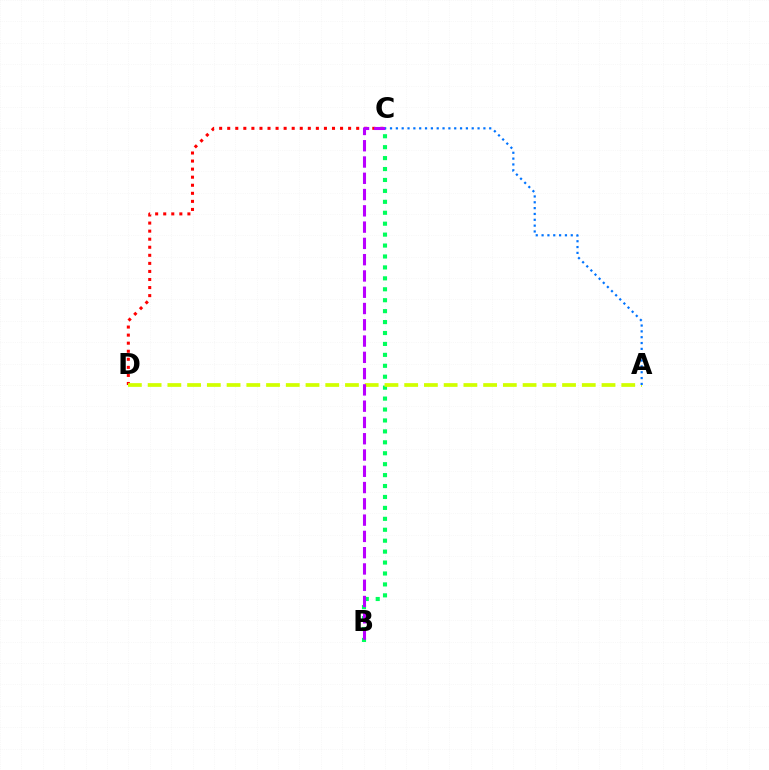{('B', 'C'): [{'color': '#00ff5c', 'line_style': 'dotted', 'thickness': 2.97}, {'color': '#b900ff', 'line_style': 'dashed', 'thickness': 2.21}], ('C', 'D'): [{'color': '#ff0000', 'line_style': 'dotted', 'thickness': 2.19}], ('A', 'D'): [{'color': '#d1ff00', 'line_style': 'dashed', 'thickness': 2.68}], ('A', 'C'): [{'color': '#0074ff', 'line_style': 'dotted', 'thickness': 1.59}]}